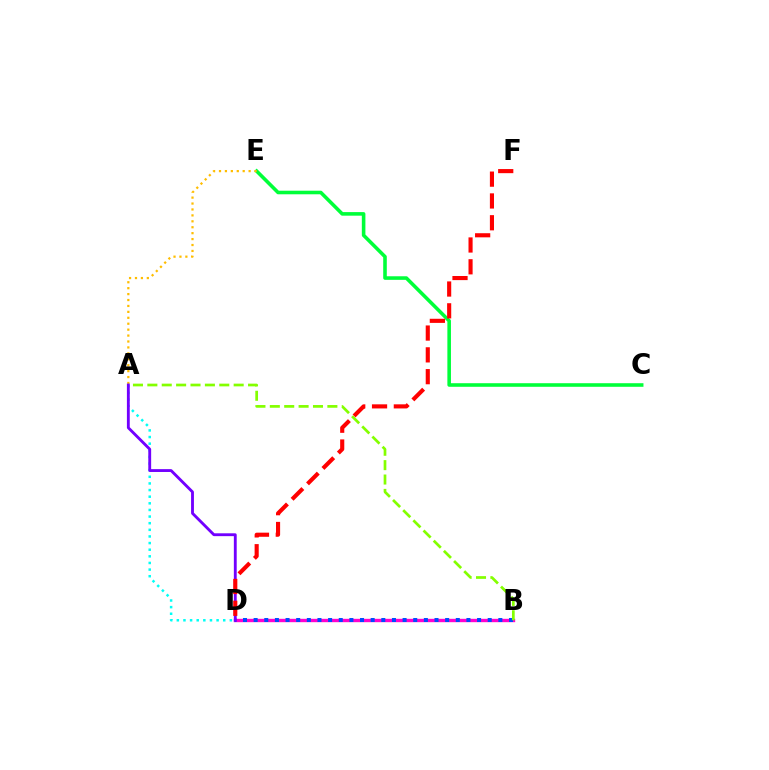{('C', 'E'): [{'color': '#00ff39', 'line_style': 'solid', 'thickness': 2.58}], ('B', 'D'): [{'color': '#ff00cf', 'line_style': 'solid', 'thickness': 2.42}, {'color': '#004bff', 'line_style': 'dotted', 'thickness': 2.89}], ('A', 'D'): [{'color': '#00fff6', 'line_style': 'dotted', 'thickness': 1.8}, {'color': '#7200ff', 'line_style': 'solid', 'thickness': 2.05}], ('A', 'E'): [{'color': '#ffbd00', 'line_style': 'dotted', 'thickness': 1.61}], ('A', 'B'): [{'color': '#84ff00', 'line_style': 'dashed', 'thickness': 1.95}], ('D', 'F'): [{'color': '#ff0000', 'line_style': 'dashed', 'thickness': 2.96}]}